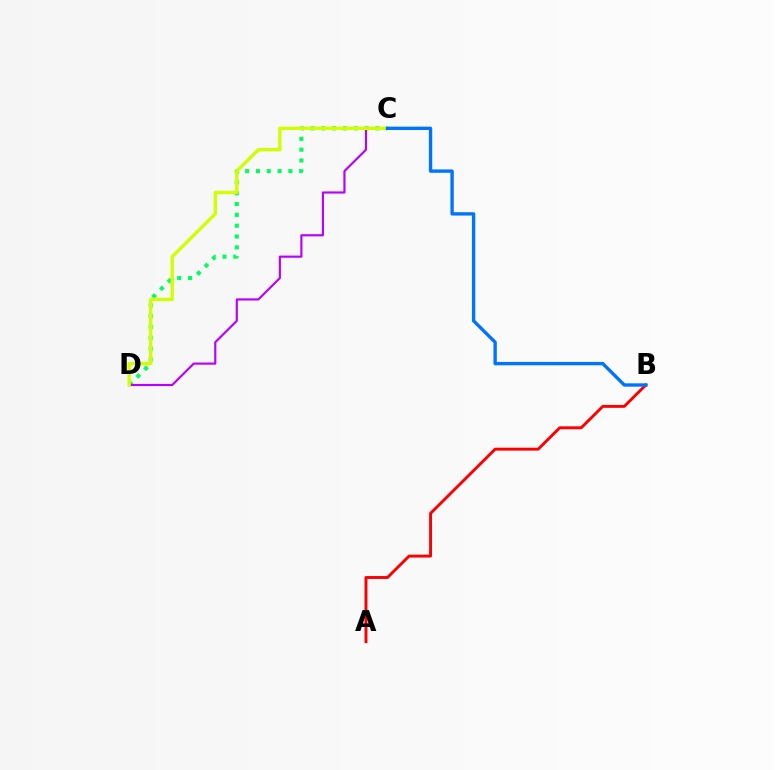{('A', 'B'): [{'color': '#ff0000', 'line_style': 'solid', 'thickness': 2.1}], ('C', 'D'): [{'color': '#00ff5c', 'line_style': 'dotted', 'thickness': 2.94}, {'color': '#b900ff', 'line_style': 'solid', 'thickness': 1.55}, {'color': '#d1ff00', 'line_style': 'solid', 'thickness': 2.43}], ('B', 'C'): [{'color': '#0074ff', 'line_style': 'solid', 'thickness': 2.42}]}